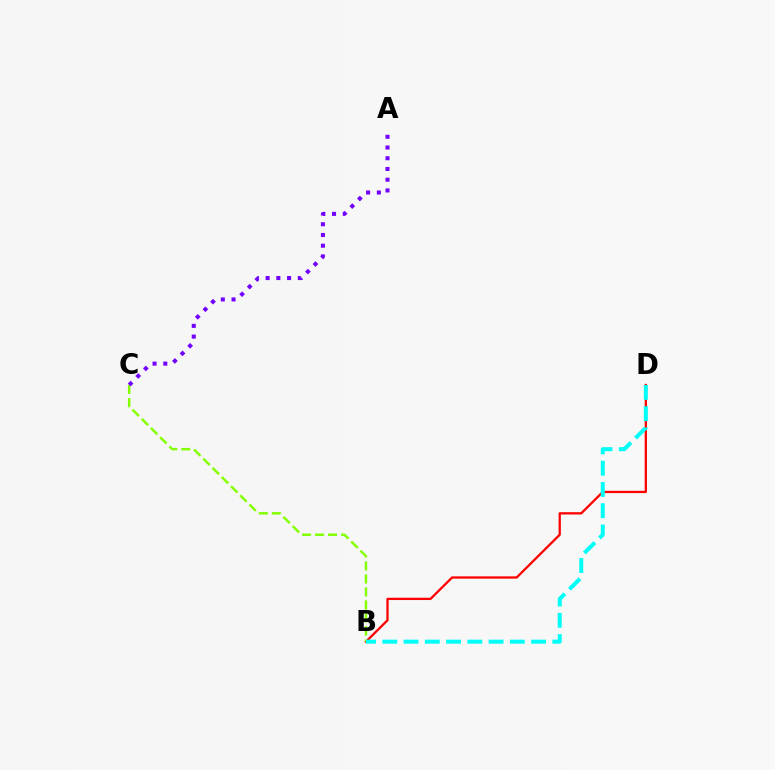{('B', 'D'): [{'color': '#ff0000', 'line_style': 'solid', 'thickness': 1.64}, {'color': '#00fff6', 'line_style': 'dashed', 'thickness': 2.89}], ('B', 'C'): [{'color': '#84ff00', 'line_style': 'dashed', 'thickness': 1.77}], ('A', 'C'): [{'color': '#7200ff', 'line_style': 'dotted', 'thickness': 2.91}]}